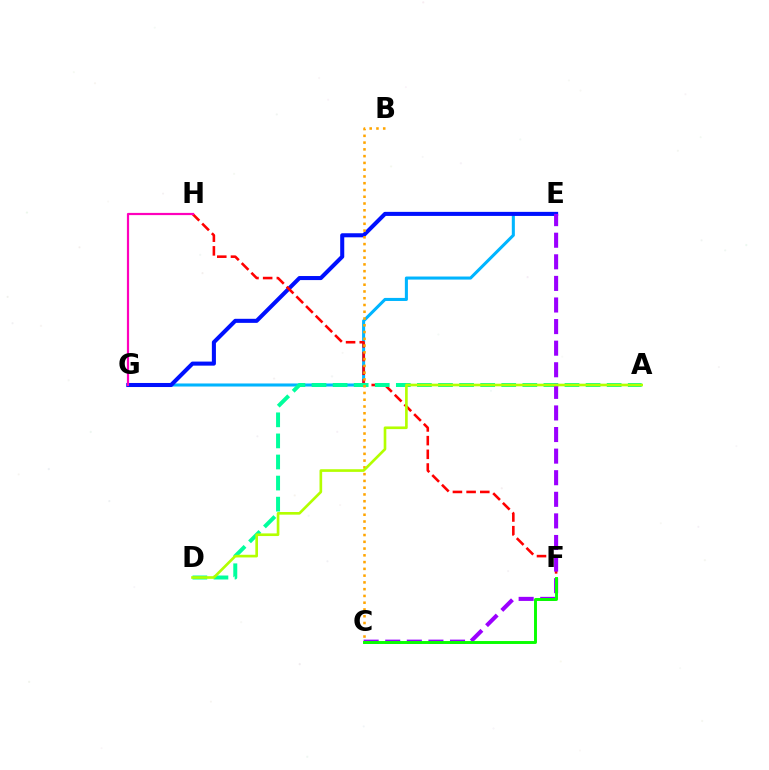{('E', 'G'): [{'color': '#00b5ff', 'line_style': 'solid', 'thickness': 2.2}, {'color': '#0010ff', 'line_style': 'solid', 'thickness': 2.92}], ('F', 'H'): [{'color': '#ff0000', 'line_style': 'dashed', 'thickness': 1.86}], ('A', 'D'): [{'color': '#00ff9d', 'line_style': 'dashed', 'thickness': 2.86}, {'color': '#b3ff00', 'line_style': 'solid', 'thickness': 1.91}], ('B', 'C'): [{'color': '#ffa500', 'line_style': 'dotted', 'thickness': 1.84}], ('C', 'E'): [{'color': '#9b00ff', 'line_style': 'dashed', 'thickness': 2.93}], ('C', 'F'): [{'color': '#08ff00', 'line_style': 'solid', 'thickness': 2.11}], ('G', 'H'): [{'color': '#ff00bd', 'line_style': 'solid', 'thickness': 1.58}]}